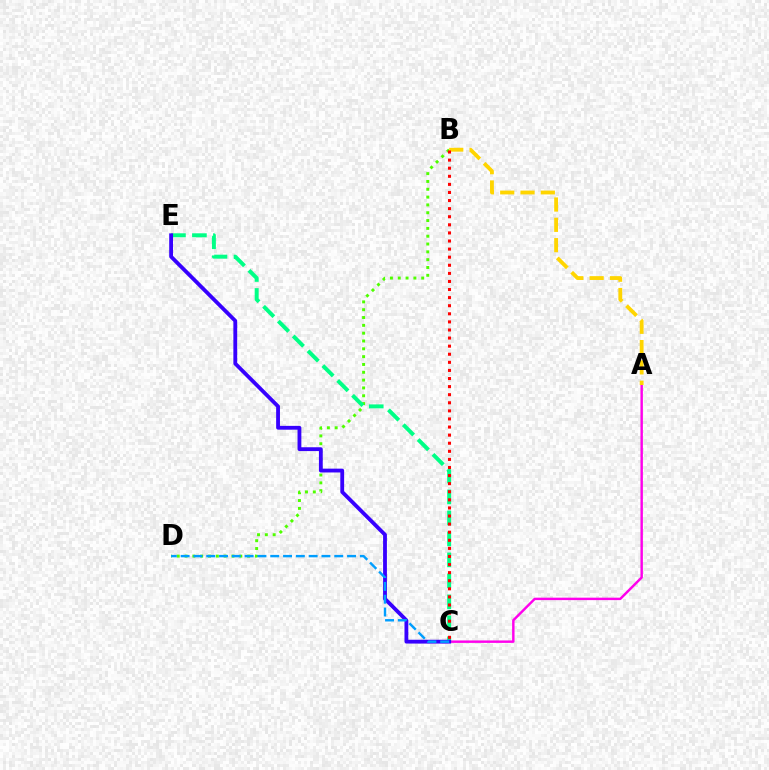{('B', 'D'): [{'color': '#4fff00', 'line_style': 'dotted', 'thickness': 2.13}], ('A', 'C'): [{'color': '#ff00ed', 'line_style': 'solid', 'thickness': 1.75}], ('C', 'E'): [{'color': '#00ff86', 'line_style': 'dashed', 'thickness': 2.85}, {'color': '#3700ff', 'line_style': 'solid', 'thickness': 2.75}], ('A', 'B'): [{'color': '#ffd500', 'line_style': 'dashed', 'thickness': 2.76}], ('C', 'D'): [{'color': '#009eff', 'line_style': 'dashed', 'thickness': 1.74}], ('B', 'C'): [{'color': '#ff0000', 'line_style': 'dotted', 'thickness': 2.2}]}